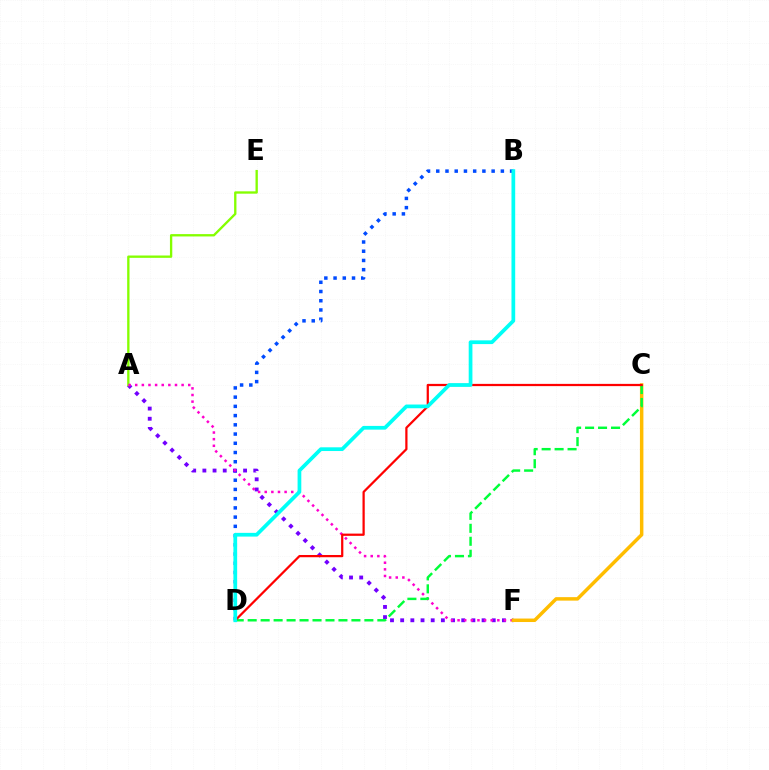{('B', 'D'): [{'color': '#004bff', 'line_style': 'dotted', 'thickness': 2.51}, {'color': '#00fff6', 'line_style': 'solid', 'thickness': 2.68}], ('A', 'F'): [{'color': '#7200ff', 'line_style': 'dotted', 'thickness': 2.76}, {'color': '#ff00cf', 'line_style': 'dotted', 'thickness': 1.8}], ('A', 'E'): [{'color': '#84ff00', 'line_style': 'solid', 'thickness': 1.68}], ('C', 'F'): [{'color': '#ffbd00', 'line_style': 'solid', 'thickness': 2.51}], ('C', 'D'): [{'color': '#00ff39', 'line_style': 'dashed', 'thickness': 1.76}, {'color': '#ff0000', 'line_style': 'solid', 'thickness': 1.61}]}